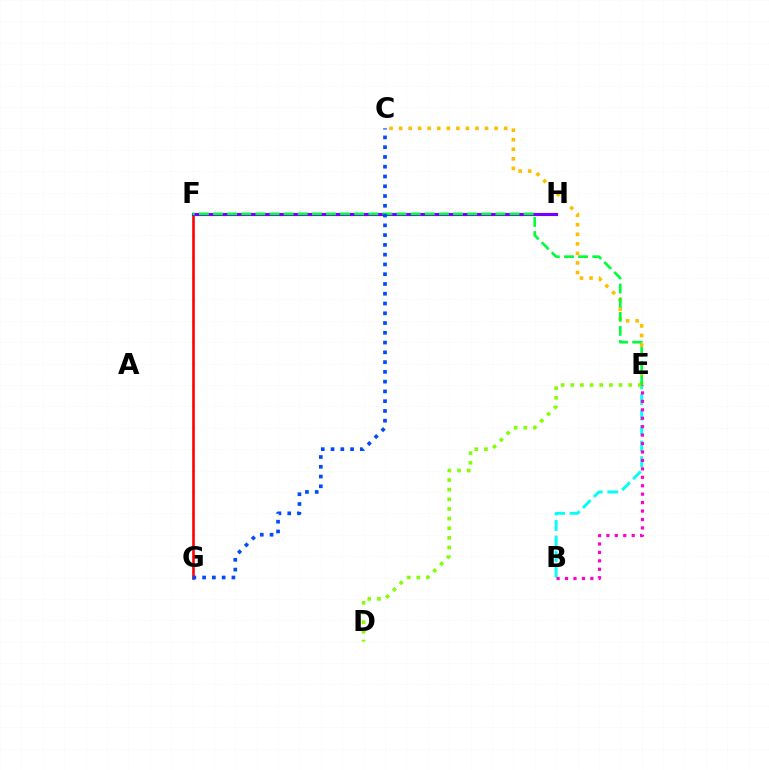{('F', 'G'): [{'color': '#ff0000', 'line_style': 'solid', 'thickness': 1.88}], ('C', 'E'): [{'color': '#ffbd00', 'line_style': 'dotted', 'thickness': 2.59}], ('B', 'E'): [{'color': '#00fff6', 'line_style': 'dashed', 'thickness': 2.11}, {'color': '#ff00cf', 'line_style': 'dotted', 'thickness': 2.29}], ('D', 'E'): [{'color': '#84ff00', 'line_style': 'dotted', 'thickness': 2.62}], ('F', 'H'): [{'color': '#7200ff', 'line_style': 'solid', 'thickness': 2.26}], ('E', 'F'): [{'color': '#00ff39', 'line_style': 'dashed', 'thickness': 1.92}], ('C', 'G'): [{'color': '#004bff', 'line_style': 'dotted', 'thickness': 2.65}]}